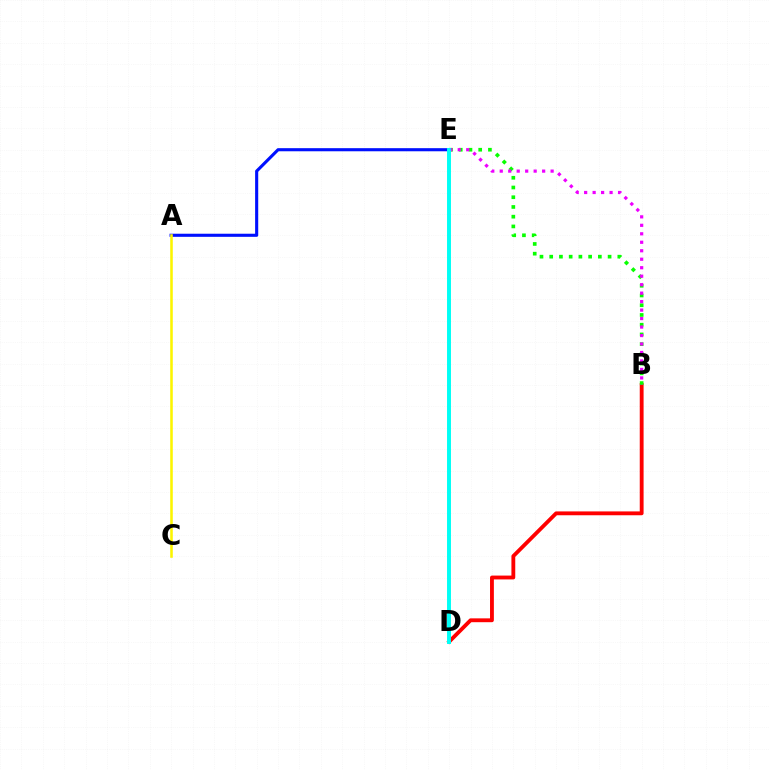{('B', 'D'): [{'color': '#ff0000', 'line_style': 'solid', 'thickness': 2.77}], ('B', 'E'): [{'color': '#08ff00', 'line_style': 'dotted', 'thickness': 2.64}, {'color': '#ee00ff', 'line_style': 'dotted', 'thickness': 2.3}], ('A', 'E'): [{'color': '#0010ff', 'line_style': 'solid', 'thickness': 2.23}], ('A', 'C'): [{'color': '#fcf500', 'line_style': 'solid', 'thickness': 1.84}], ('D', 'E'): [{'color': '#00fff6', 'line_style': 'solid', 'thickness': 2.84}]}